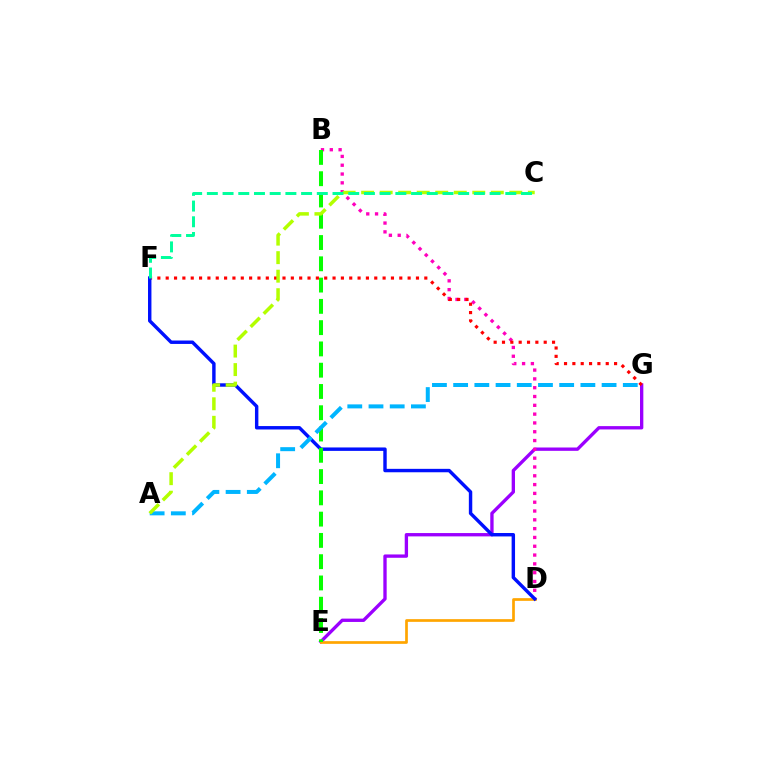{('E', 'G'): [{'color': '#9b00ff', 'line_style': 'solid', 'thickness': 2.4}], ('B', 'D'): [{'color': '#ff00bd', 'line_style': 'dotted', 'thickness': 2.39}], ('D', 'E'): [{'color': '#ffa500', 'line_style': 'solid', 'thickness': 1.95}], ('F', 'G'): [{'color': '#ff0000', 'line_style': 'dotted', 'thickness': 2.27}], ('D', 'F'): [{'color': '#0010ff', 'line_style': 'solid', 'thickness': 2.46}], ('B', 'E'): [{'color': '#08ff00', 'line_style': 'dashed', 'thickness': 2.89}], ('A', 'G'): [{'color': '#00b5ff', 'line_style': 'dashed', 'thickness': 2.88}], ('A', 'C'): [{'color': '#b3ff00', 'line_style': 'dashed', 'thickness': 2.52}], ('C', 'F'): [{'color': '#00ff9d', 'line_style': 'dashed', 'thickness': 2.13}]}